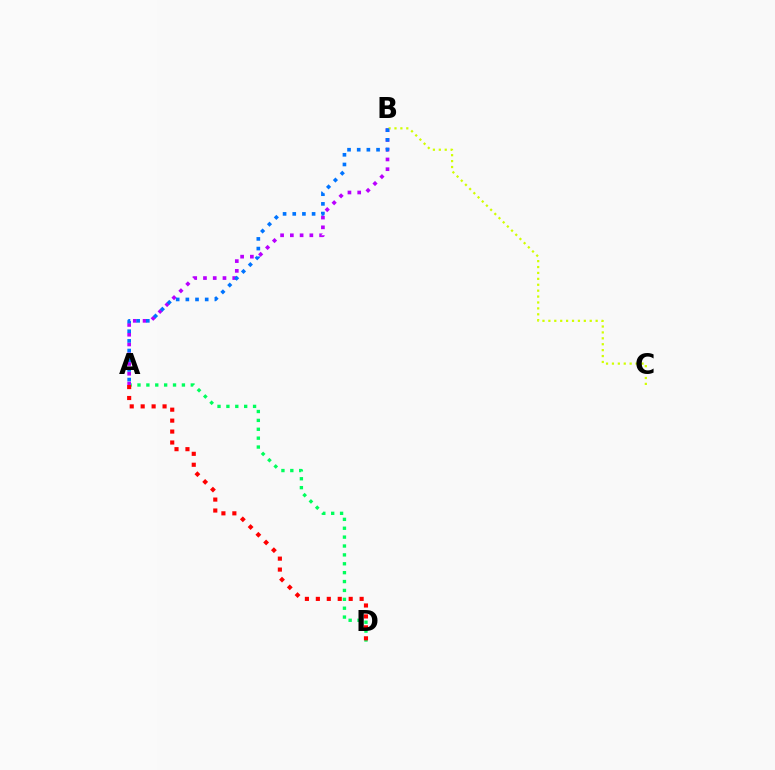{('A', 'D'): [{'color': '#00ff5c', 'line_style': 'dotted', 'thickness': 2.41}, {'color': '#ff0000', 'line_style': 'dotted', 'thickness': 2.97}], ('A', 'B'): [{'color': '#b900ff', 'line_style': 'dotted', 'thickness': 2.65}, {'color': '#0074ff', 'line_style': 'dotted', 'thickness': 2.63}], ('B', 'C'): [{'color': '#d1ff00', 'line_style': 'dotted', 'thickness': 1.61}]}